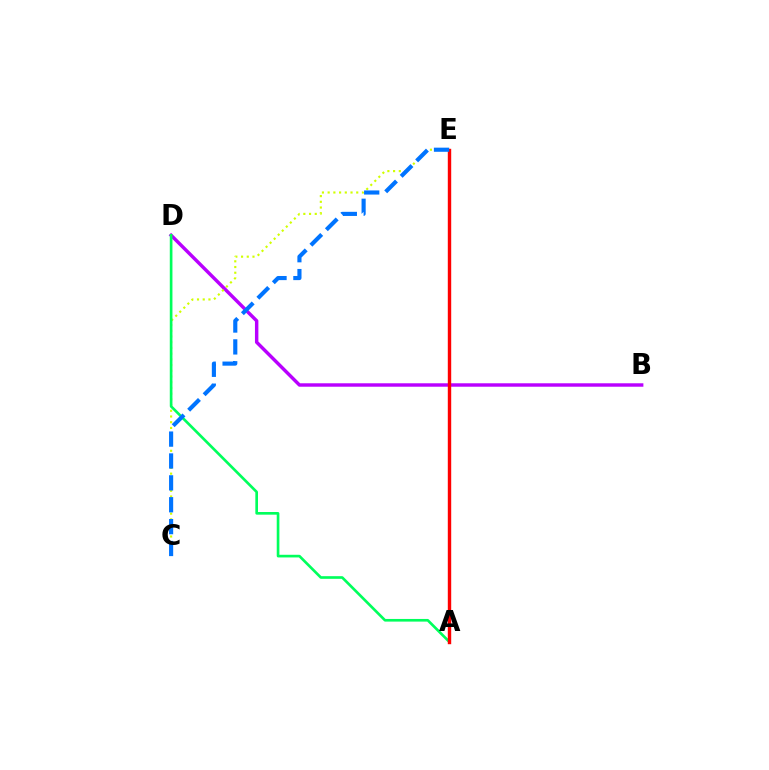{('B', 'D'): [{'color': '#b900ff', 'line_style': 'solid', 'thickness': 2.47}], ('C', 'E'): [{'color': '#d1ff00', 'line_style': 'dotted', 'thickness': 1.55}, {'color': '#0074ff', 'line_style': 'dashed', 'thickness': 2.97}], ('A', 'D'): [{'color': '#00ff5c', 'line_style': 'solid', 'thickness': 1.91}], ('A', 'E'): [{'color': '#ff0000', 'line_style': 'solid', 'thickness': 2.45}]}